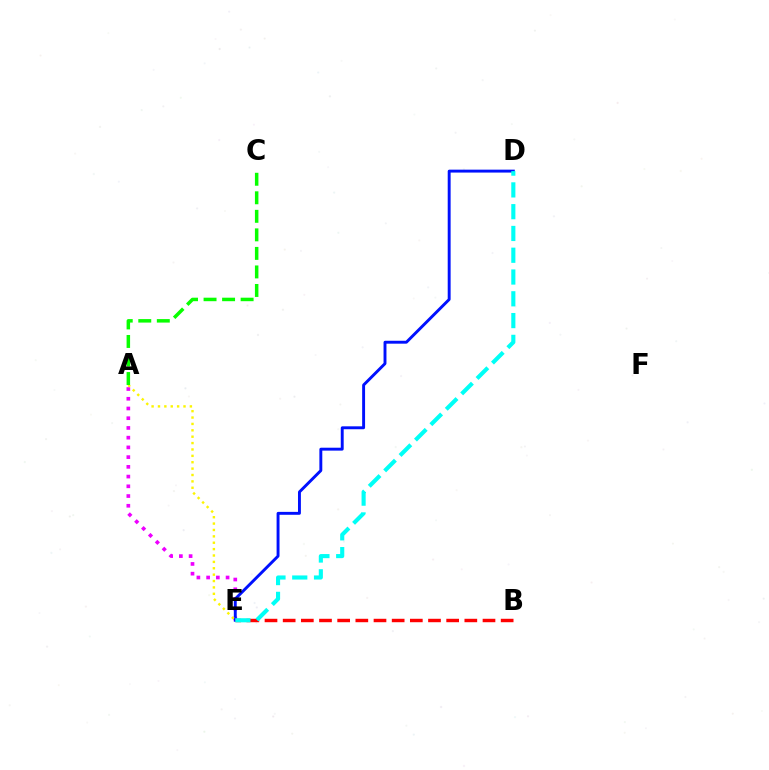{('A', 'E'): [{'color': '#ee00ff', 'line_style': 'dotted', 'thickness': 2.64}, {'color': '#fcf500', 'line_style': 'dotted', 'thickness': 1.73}], ('D', 'E'): [{'color': '#0010ff', 'line_style': 'solid', 'thickness': 2.1}, {'color': '#00fff6', 'line_style': 'dashed', 'thickness': 2.96}], ('B', 'E'): [{'color': '#ff0000', 'line_style': 'dashed', 'thickness': 2.47}], ('A', 'C'): [{'color': '#08ff00', 'line_style': 'dashed', 'thickness': 2.52}]}